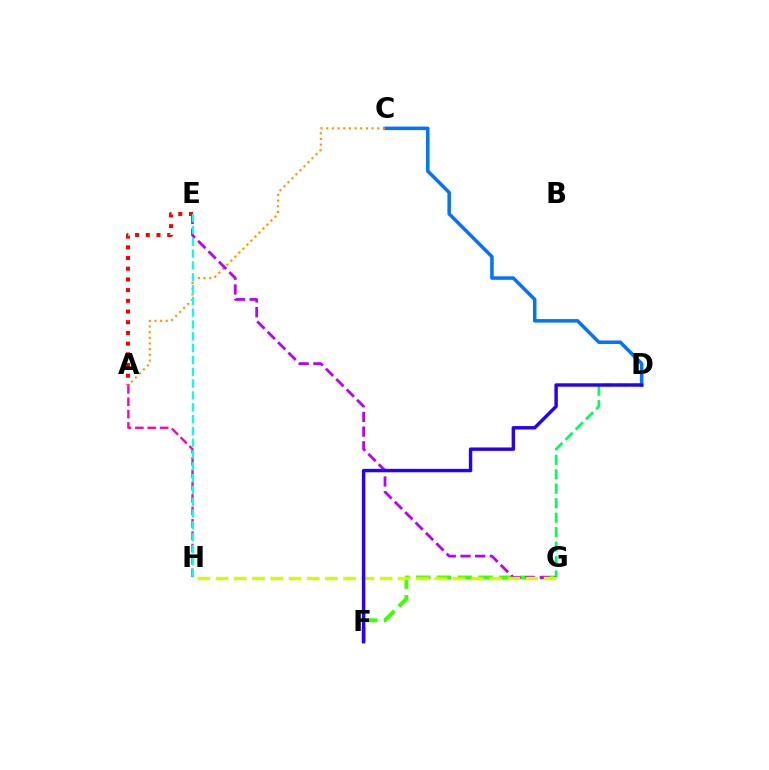{('F', 'G'): [{'color': '#3dff00', 'line_style': 'dashed', 'thickness': 2.82}], ('C', 'D'): [{'color': '#0074ff', 'line_style': 'solid', 'thickness': 2.53}], ('A', 'H'): [{'color': '#ff00ac', 'line_style': 'dashed', 'thickness': 1.68}], ('D', 'G'): [{'color': '#00ff5c', 'line_style': 'dashed', 'thickness': 1.97}], ('A', 'C'): [{'color': '#ff9400', 'line_style': 'dotted', 'thickness': 1.54}], ('E', 'G'): [{'color': '#b900ff', 'line_style': 'dashed', 'thickness': 2.0}], ('A', 'E'): [{'color': '#ff0000', 'line_style': 'dotted', 'thickness': 2.91}], ('E', 'H'): [{'color': '#00fff6', 'line_style': 'dashed', 'thickness': 1.61}], ('G', 'H'): [{'color': '#d1ff00', 'line_style': 'dashed', 'thickness': 2.48}], ('D', 'F'): [{'color': '#2500ff', 'line_style': 'solid', 'thickness': 2.47}]}